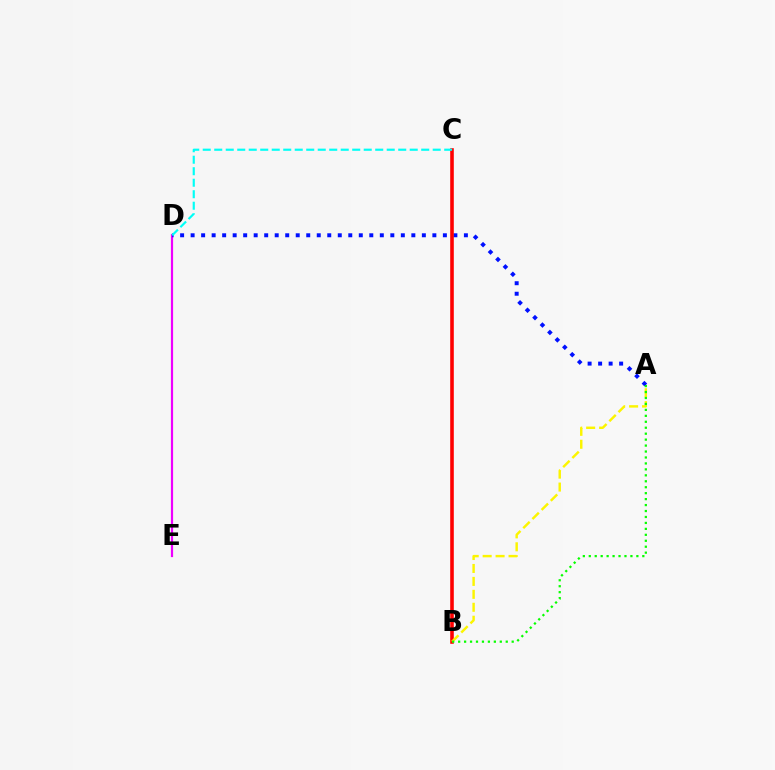{('D', 'E'): [{'color': '#ee00ff', 'line_style': 'solid', 'thickness': 1.58}], ('A', 'D'): [{'color': '#0010ff', 'line_style': 'dotted', 'thickness': 2.86}], ('B', 'C'): [{'color': '#ff0000', 'line_style': 'solid', 'thickness': 2.59}], ('A', 'B'): [{'color': '#fcf500', 'line_style': 'dashed', 'thickness': 1.76}, {'color': '#08ff00', 'line_style': 'dotted', 'thickness': 1.62}], ('C', 'D'): [{'color': '#00fff6', 'line_style': 'dashed', 'thickness': 1.56}]}